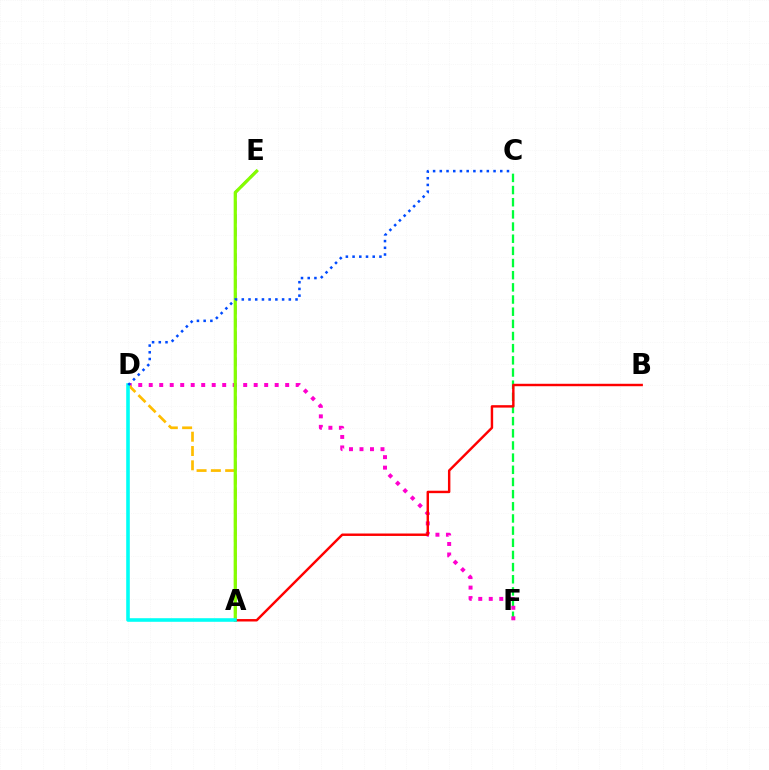{('C', 'F'): [{'color': '#00ff39', 'line_style': 'dashed', 'thickness': 1.65}], ('D', 'F'): [{'color': '#ff00cf', 'line_style': 'dotted', 'thickness': 2.85}], ('A', 'E'): [{'color': '#7200ff', 'line_style': 'dashed', 'thickness': 1.77}, {'color': '#84ff00', 'line_style': 'solid', 'thickness': 2.31}], ('A', 'D'): [{'color': '#ffbd00', 'line_style': 'dashed', 'thickness': 1.94}, {'color': '#00fff6', 'line_style': 'solid', 'thickness': 2.58}], ('A', 'B'): [{'color': '#ff0000', 'line_style': 'solid', 'thickness': 1.75}], ('C', 'D'): [{'color': '#004bff', 'line_style': 'dotted', 'thickness': 1.82}]}